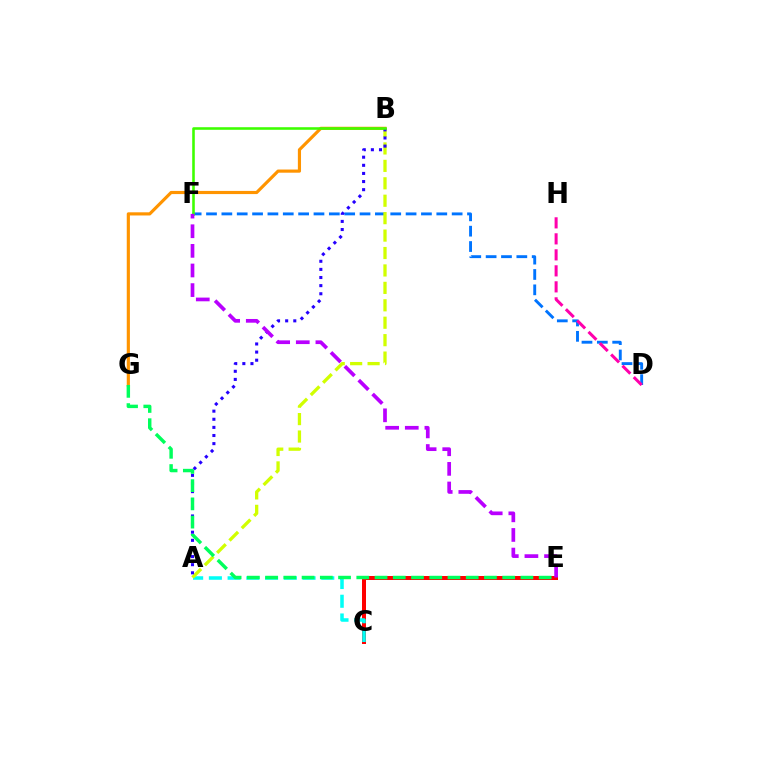{('D', 'F'): [{'color': '#0074ff', 'line_style': 'dashed', 'thickness': 2.09}], ('C', 'E'): [{'color': '#ff0000', 'line_style': 'solid', 'thickness': 2.88}], ('A', 'C'): [{'color': '#00fff6', 'line_style': 'dashed', 'thickness': 2.55}], ('B', 'G'): [{'color': '#ff9400', 'line_style': 'solid', 'thickness': 2.28}], ('D', 'H'): [{'color': '#ff00ac', 'line_style': 'dashed', 'thickness': 2.17}], ('A', 'B'): [{'color': '#d1ff00', 'line_style': 'dashed', 'thickness': 2.37}, {'color': '#2500ff', 'line_style': 'dotted', 'thickness': 2.21}], ('B', 'F'): [{'color': '#3dff00', 'line_style': 'solid', 'thickness': 1.85}], ('E', 'F'): [{'color': '#b900ff', 'line_style': 'dashed', 'thickness': 2.67}], ('E', 'G'): [{'color': '#00ff5c', 'line_style': 'dashed', 'thickness': 2.48}]}